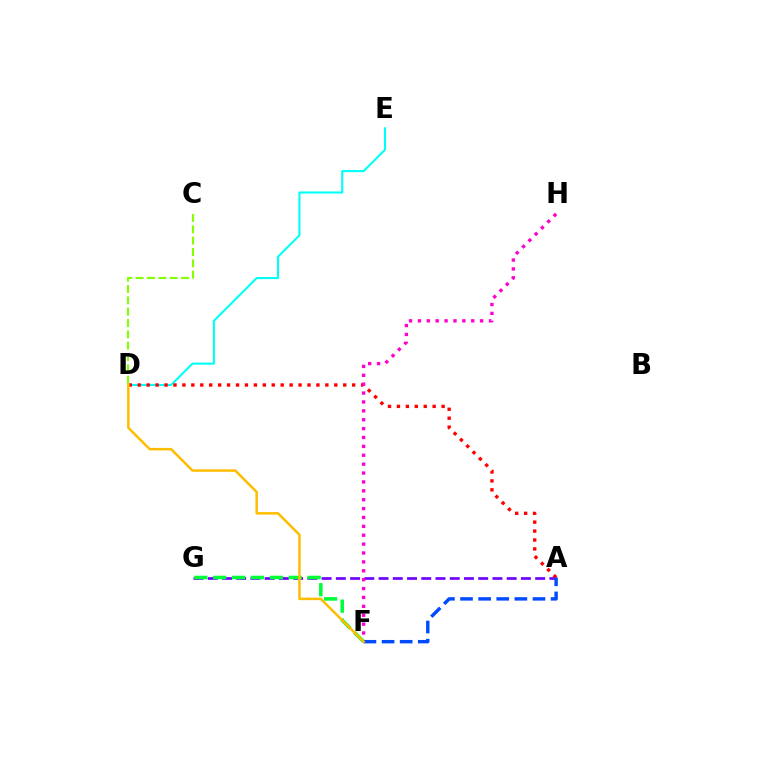{('A', 'G'): [{'color': '#7200ff', 'line_style': 'dashed', 'thickness': 1.93}], ('D', 'E'): [{'color': '#00fff6', 'line_style': 'solid', 'thickness': 1.51}], ('A', 'D'): [{'color': '#ff0000', 'line_style': 'dotted', 'thickness': 2.43}], ('F', 'H'): [{'color': '#ff00cf', 'line_style': 'dotted', 'thickness': 2.41}], ('F', 'G'): [{'color': '#00ff39', 'line_style': 'dashed', 'thickness': 2.57}], ('A', 'F'): [{'color': '#004bff', 'line_style': 'dashed', 'thickness': 2.46}], ('C', 'D'): [{'color': '#84ff00', 'line_style': 'dashed', 'thickness': 1.54}], ('D', 'F'): [{'color': '#ffbd00', 'line_style': 'solid', 'thickness': 1.8}]}